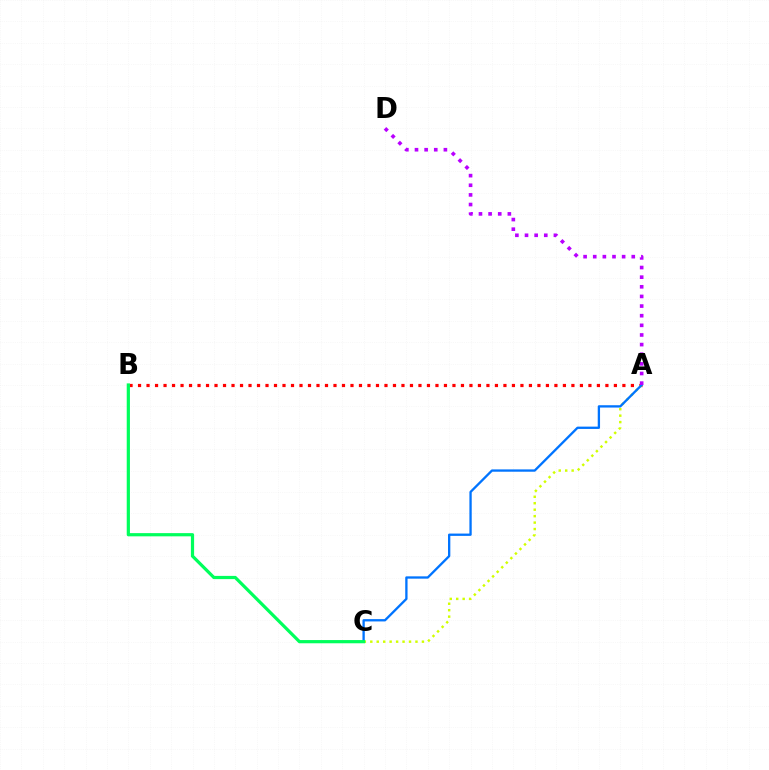{('A', 'B'): [{'color': '#ff0000', 'line_style': 'dotted', 'thickness': 2.31}], ('A', 'C'): [{'color': '#d1ff00', 'line_style': 'dotted', 'thickness': 1.75}, {'color': '#0074ff', 'line_style': 'solid', 'thickness': 1.67}], ('A', 'D'): [{'color': '#b900ff', 'line_style': 'dotted', 'thickness': 2.62}], ('B', 'C'): [{'color': '#00ff5c', 'line_style': 'solid', 'thickness': 2.31}]}